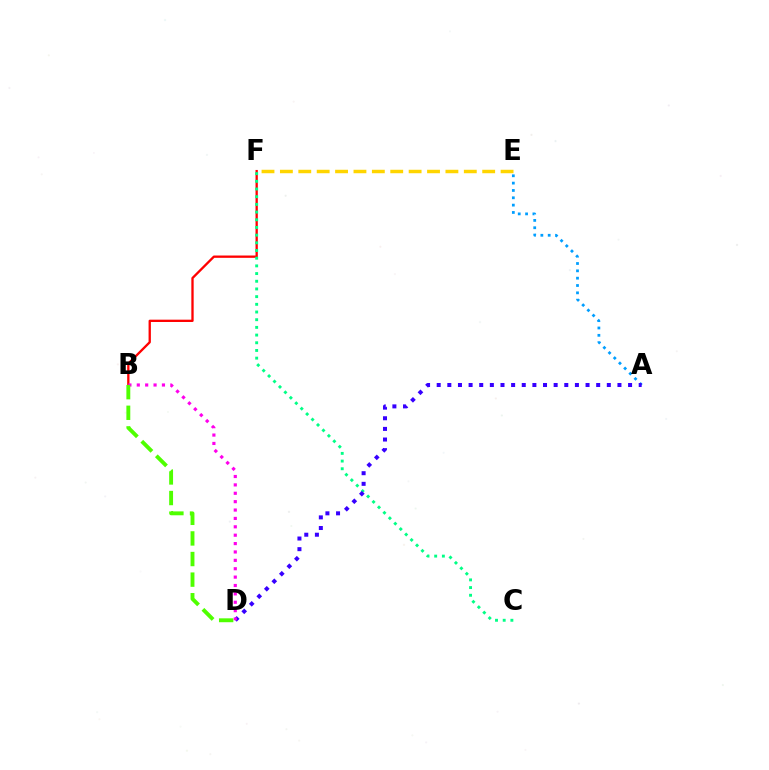{('B', 'F'): [{'color': '#ff0000', 'line_style': 'solid', 'thickness': 1.67}], ('C', 'F'): [{'color': '#00ff86', 'line_style': 'dotted', 'thickness': 2.09}], ('A', 'E'): [{'color': '#009eff', 'line_style': 'dotted', 'thickness': 1.99}], ('A', 'D'): [{'color': '#3700ff', 'line_style': 'dotted', 'thickness': 2.89}], ('E', 'F'): [{'color': '#ffd500', 'line_style': 'dashed', 'thickness': 2.5}], ('B', 'D'): [{'color': '#ff00ed', 'line_style': 'dotted', 'thickness': 2.28}, {'color': '#4fff00', 'line_style': 'dashed', 'thickness': 2.8}]}